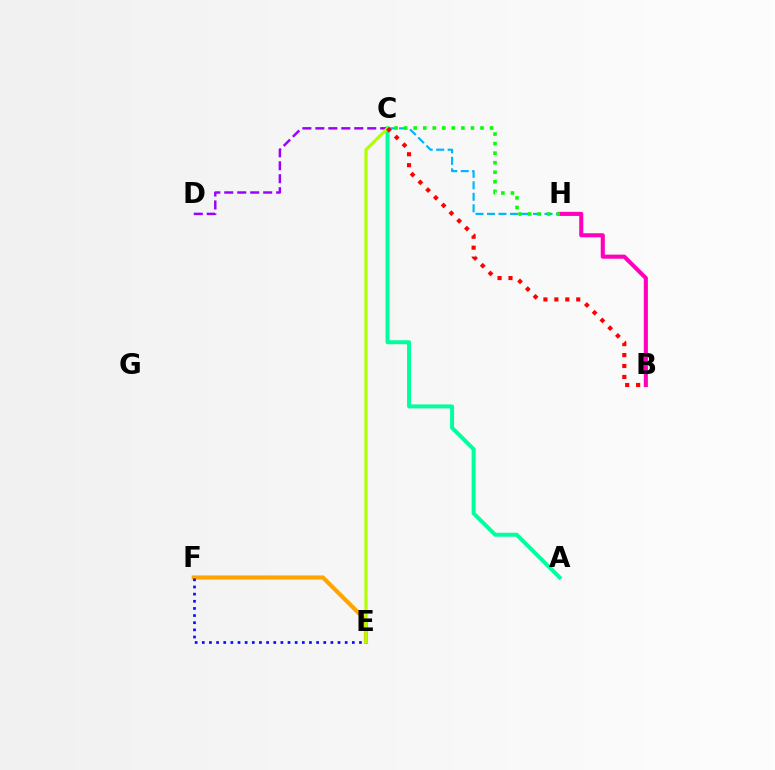{('E', 'F'): [{'color': '#ffa500', 'line_style': 'solid', 'thickness': 2.98}, {'color': '#0010ff', 'line_style': 'dotted', 'thickness': 1.94}], ('A', 'C'): [{'color': '#00ff9d', 'line_style': 'solid', 'thickness': 2.86}], ('C', 'H'): [{'color': '#00b5ff', 'line_style': 'dashed', 'thickness': 1.56}, {'color': '#08ff00', 'line_style': 'dotted', 'thickness': 2.59}], ('C', 'D'): [{'color': '#9b00ff', 'line_style': 'dashed', 'thickness': 1.76}], ('B', 'H'): [{'color': '#ff00bd', 'line_style': 'solid', 'thickness': 2.94}], ('C', 'E'): [{'color': '#b3ff00', 'line_style': 'solid', 'thickness': 2.26}], ('B', 'C'): [{'color': '#ff0000', 'line_style': 'dotted', 'thickness': 2.97}]}